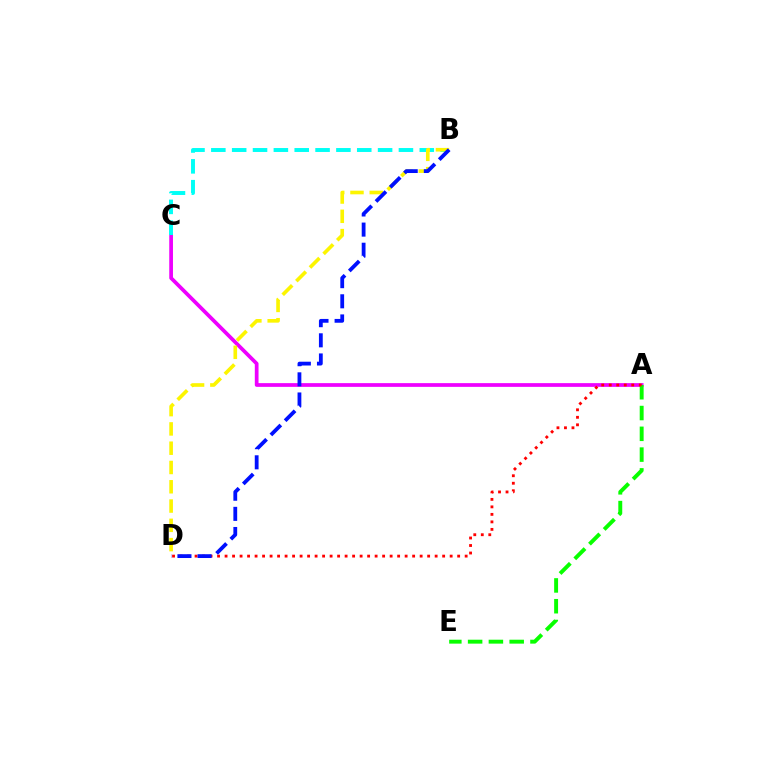{('A', 'C'): [{'color': '#ee00ff', 'line_style': 'solid', 'thickness': 2.68}], ('A', 'E'): [{'color': '#08ff00', 'line_style': 'dashed', 'thickness': 2.82}], ('B', 'C'): [{'color': '#00fff6', 'line_style': 'dashed', 'thickness': 2.83}], ('A', 'D'): [{'color': '#ff0000', 'line_style': 'dotted', 'thickness': 2.04}], ('B', 'D'): [{'color': '#fcf500', 'line_style': 'dashed', 'thickness': 2.62}, {'color': '#0010ff', 'line_style': 'dashed', 'thickness': 2.74}]}